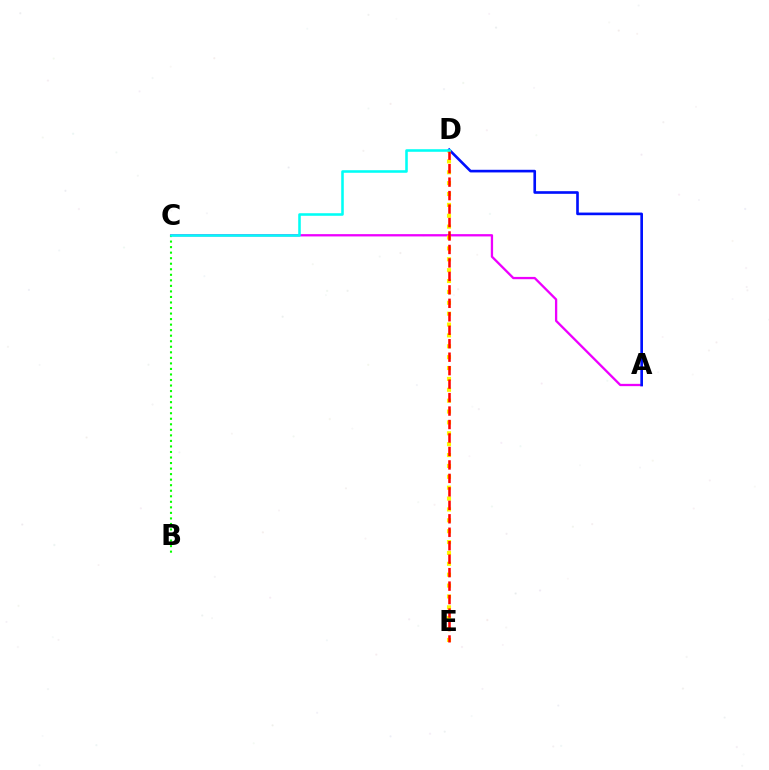{('A', 'C'): [{'color': '#ee00ff', 'line_style': 'solid', 'thickness': 1.65}], ('B', 'C'): [{'color': '#08ff00', 'line_style': 'dotted', 'thickness': 1.5}], ('A', 'D'): [{'color': '#0010ff', 'line_style': 'solid', 'thickness': 1.9}], ('D', 'E'): [{'color': '#fcf500', 'line_style': 'dotted', 'thickness': 2.96}, {'color': '#ff0000', 'line_style': 'dashed', 'thickness': 1.83}], ('C', 'D'): [{'color': '#00fff6', 'line_style': 'solid', 'thickness': 1.84}]}